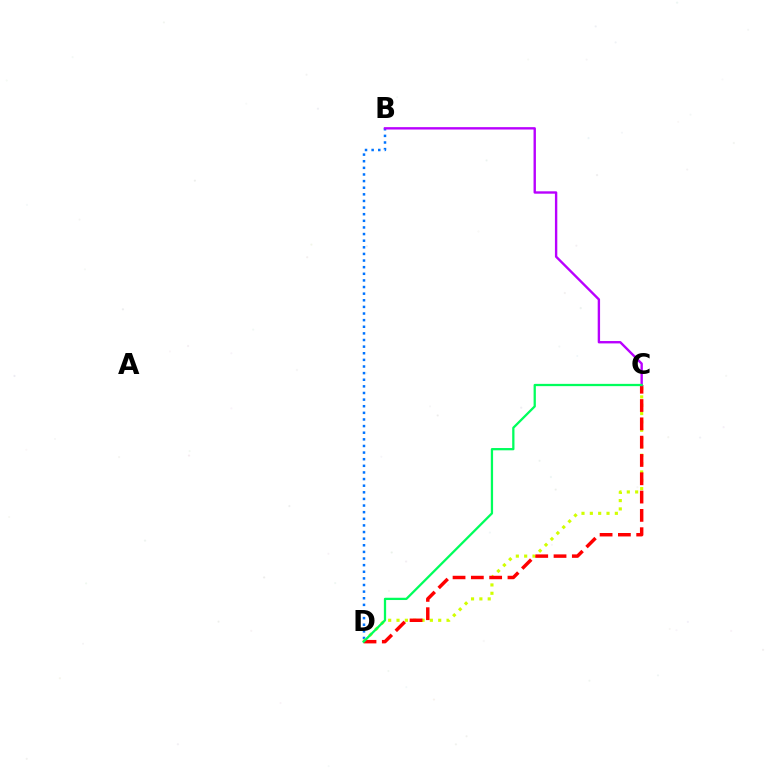{('B', 'D'): [{'color': '#0074ff', 'line_style': 'dotted', 'thickness': 1.8}], ('C', 'D'): [{'color': '#d1ff00', 'line_style': 'dotted', 'thickness': 2.27}, {'color': '#ff0000', 'line_style': 'dashed', 'thickness': 2.49}, {'color': '#00ff5c', 'line_style': 'solid', 'thickness': 1.64}], ('B', 'C'): [{'color': '#b900ff', 'line_style': 'solid', 'thickness': 1.71}]}